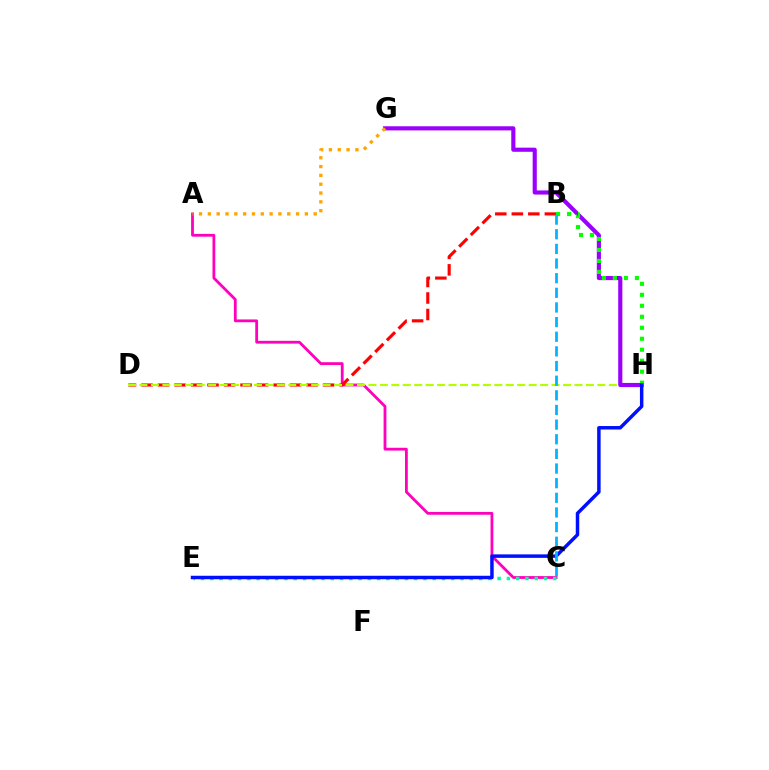{('A', 'C'): [{'color': '#ff00bd', 'line_style': 'solid', 'thickness': 2.02}], ('B', 'D'): [{'color': '#ff0000', 'line_style': 'dashed', 'thickness': 2.24}], ('D', 'H'): [{'color': '#b3ff00', 'line_style': 'dashed', 'thickness': 1.56}], ('G', 'H'): [{'color': '#9b00ff', 'line_style': 'solid', 'thickness': 2.98}], ('C', 'E'): [{'color': '#00ff9d', 'line_style': 'dotted', 'thickness': 2.52}], ('A', 'G'): [{'color': '#ffa500', 'line_style': 'dotted', 'thickness': 2.4}], ('B', 'H'): [{'color': '#08ff00', 'line_style': 'dotted', 'thickness': 2.98}], ('E', 'H'): [{'color': '#0010ff', 'line_style': 'solid', 'thickness': 2.5}], ('B', 'C'): [{'color': '#00b5ff', 'line_style': 'dashed', 'thickness': 1.99}]}